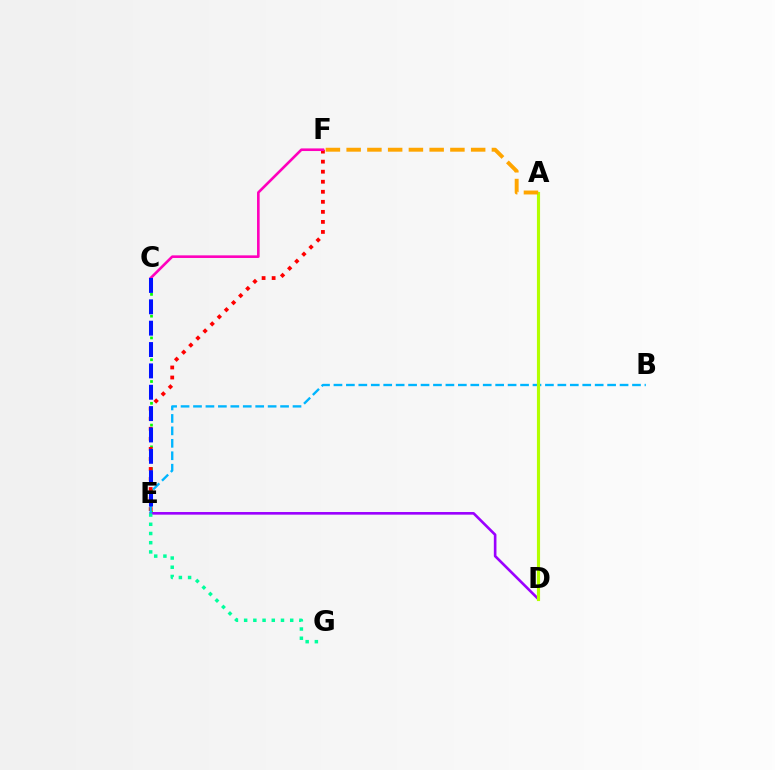{('C', 'E'): [{'color': '#08ff00', 'line_style': 'dotted', 'thickness': 1.97}, {'color': '#0010ff', 'line_style': 'dashed', 'thickness': 2.9}], ('E', 'F'): [{'color': '#ff0000', 'line_style': 'dotted', 'thickness': 2.73}], ('D', 'E'): [{'color': '#9b00ff', 'line_style': 'solid', 'thickness': 1.89}], ('B', 'E'): [{'color': '#00b5ff', 'line_style': 'dashed', 'thickness': 1.69}], ('E', 'G'): [{'color': '#00ff9d', 'line_style': 'dotted', 'thickness': 2.5}], ('A', 'D'): [{'color': '#b3ff00', 'line_style': 'solid', 'thickness': 2.26}], ('A', 'F'): [{'color': '#ffa500', 'line_style': 'dashed', 'thickness': 2.82}], ('C', 'F'): [{'color': '#ff00bd', 'line_style': 'solid', 'thickness': 1.89}]}